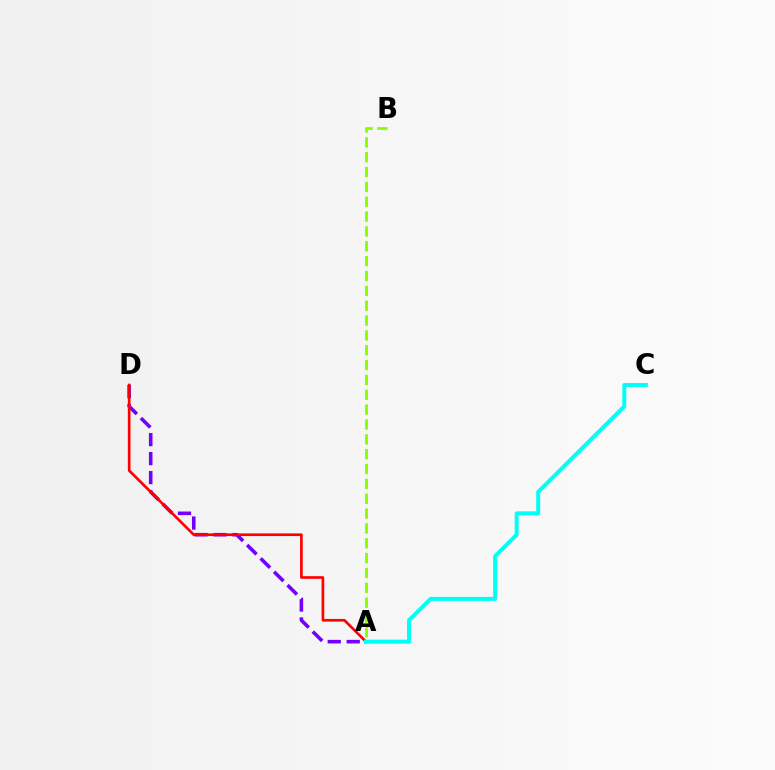{('A', 'D'): [{'color': '#7200ff', 'line_style': 'dashed', 'thickness': 2.58}, {'color': '#ff0000', 'line_style': 'solid', 'thickness': 1.92}], ('A', 'B'): [{'color': '#84ff00', 'line_style': 'dashed', 'thickness': 2.02}], ('A', 'C'): [{'color': '#00fff6', 'line_style': 'solid', 'thickness': 2.87}]}